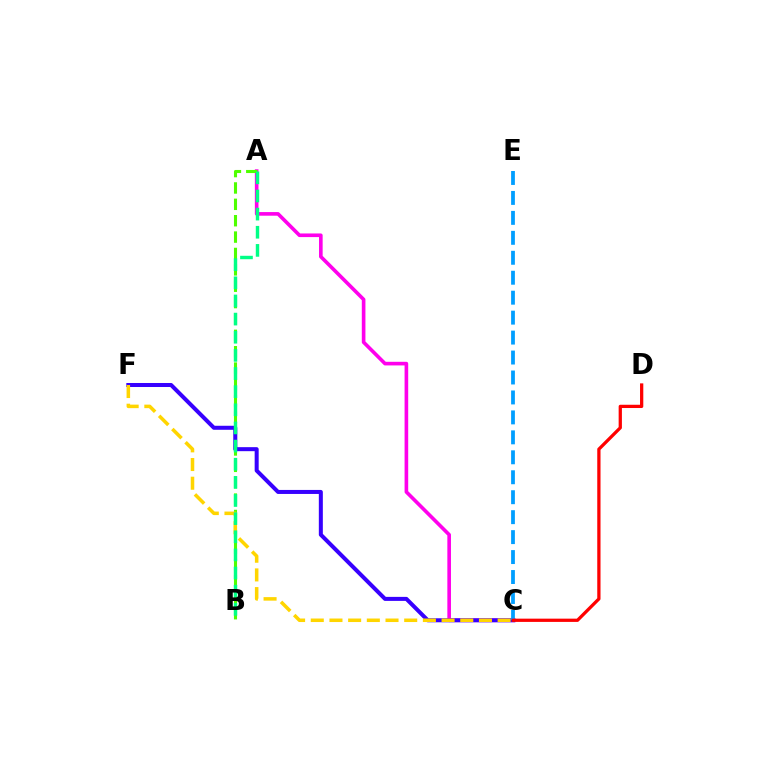{('A', 'C'): [{'color': '#ff00ed', 'line_style': 'solid', 'thickness': 2.61}], ('A', 'B'): [{'color': '#4fff00', 'line_style': 'dashed', 'thickness': 2.22}, {'color': '#00ff86', 'line_style': 'dashed', 'thickness': 2.46}], ('C', 'F'): [{'color': '#3700ff', 'line_style': 'solid', 'thickness': 2.89}, {'color': '#ffd500', 'line_style': 'dashed', 'thickness': 2.54}], ('C', 'E'): [{'color': '#009eff', 'line_style': 'dashed', 'thickness': 2.71}], ('C', 'D'): [{'color': '#ff0000', 'line_style': 'solid', 'thickness': 2.35}]}